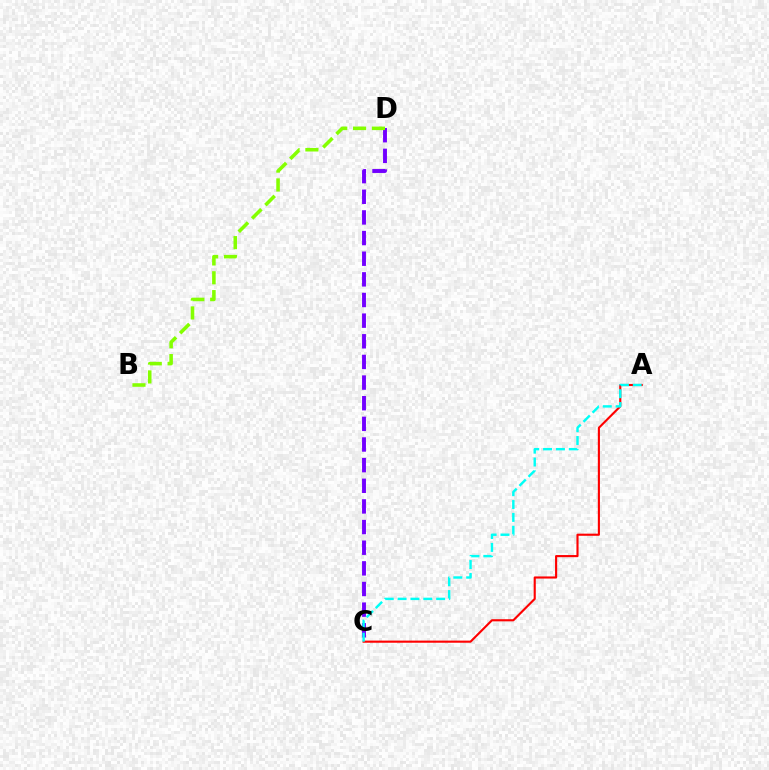{('C', 'D'): [{'color': '#7200ff', 'line_style': 'dashed', 'thickness': 2.8}], ('B', 'D'): [{'color': '#84ff00', 'line_style': 'dashed', 'thickness': 2.56}], ('A', 'C'): [{'color': '#ff0000', 'line_style': 'solid', 'thickness': 1.53}, {'color': '#00fff6', 'line_style': 'dashed', 'thickness': 1.75}]}